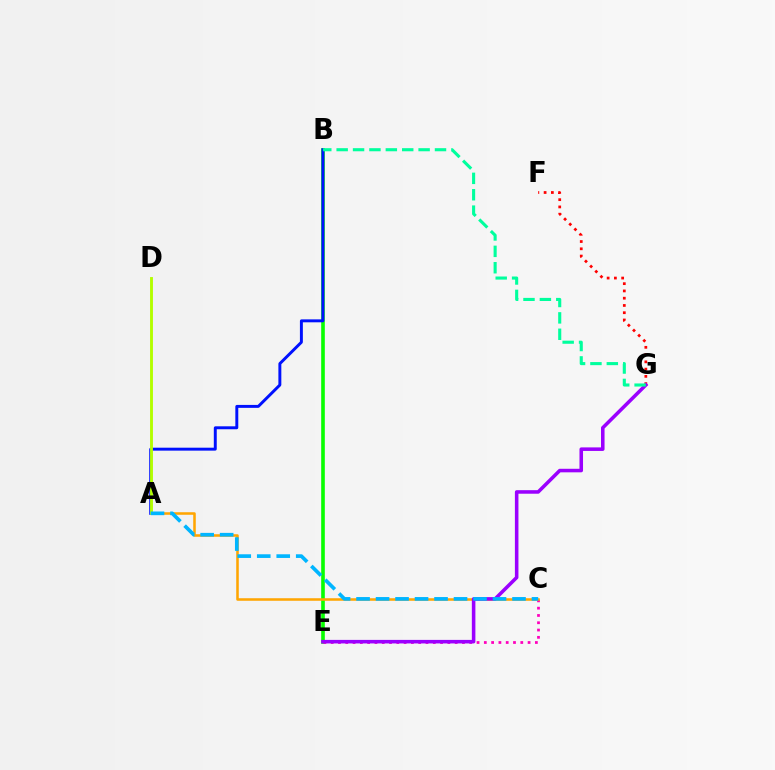{('B', 'E'): [{'color': '#08ff00', 'line_style': 'solid', 'thickness': 2.61}], ('C', 'E'): [{'color': '#ff00bd', 'line_style': 'dotted', 'thickness': 1.98}], ('A', 'C'): [{'color': '#ffa500', 'line_style': 'solid', 'thickness': 1.83}, {'color': '#00b5ff', 'line_style': 'dashed', 'thickness': 2.65}], ('A', 'B'): [{'color': '#0010ff', 'line_style': 'solid', 'thickness': 2.12}], ('F', 'G'): [{'color': '#ff0000', 'line_style': 'dotted', 'thickness': 1.97}], ('E', 'G'): [{'color': '#9b00ff', 'line_style': 'solid', 'thickness': 2.55}], ('A', 'D'): [{'color': '#b3ff00', 'line_style': 'solid', 'thickness': 2.08}], ('B', 'G'): [{'color': '#00ff9d', 'line_style': 'dashed', 'thickness': 2.23}]}